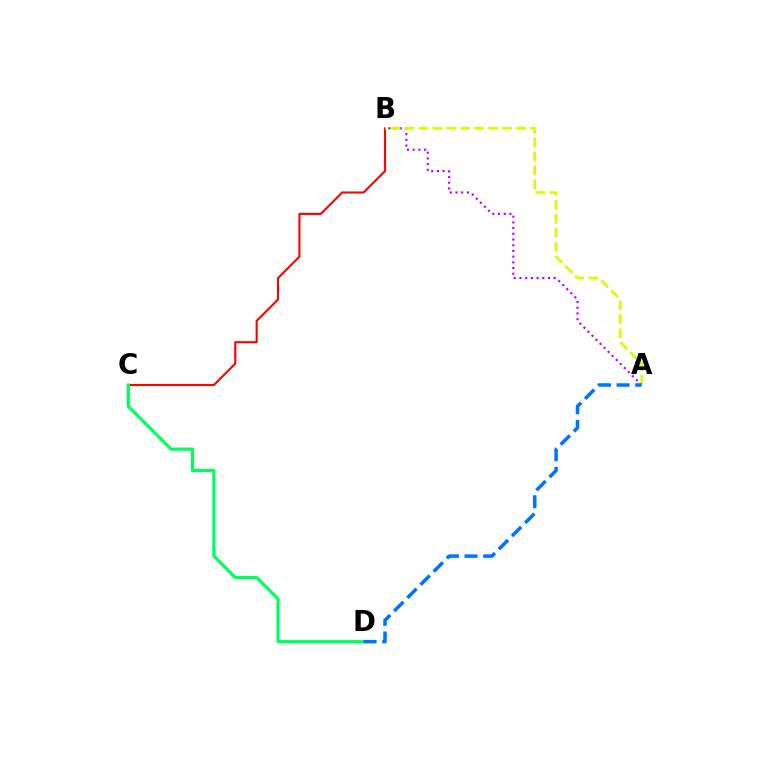{('B', 'C'): [{'color': '#ff0000', 'line_style': 'solid', 'thickness': 1.51}], ('A', 'B'): [{'color': '#b900ff', 'line_style': 'dotted', 'thickness': 1.55}, {'color': '#d1ff00', 'line_style': 'dashed', 'thickness': 1.9}], ('C', 'D'): [{'color': '#00ff5c', 'line_style': 'solid', 'thickness': 2.28}], ('A', 'D'): [{'color': '#0074ff', 'line_style': 'dashed', 'thickness': 2.53}]}